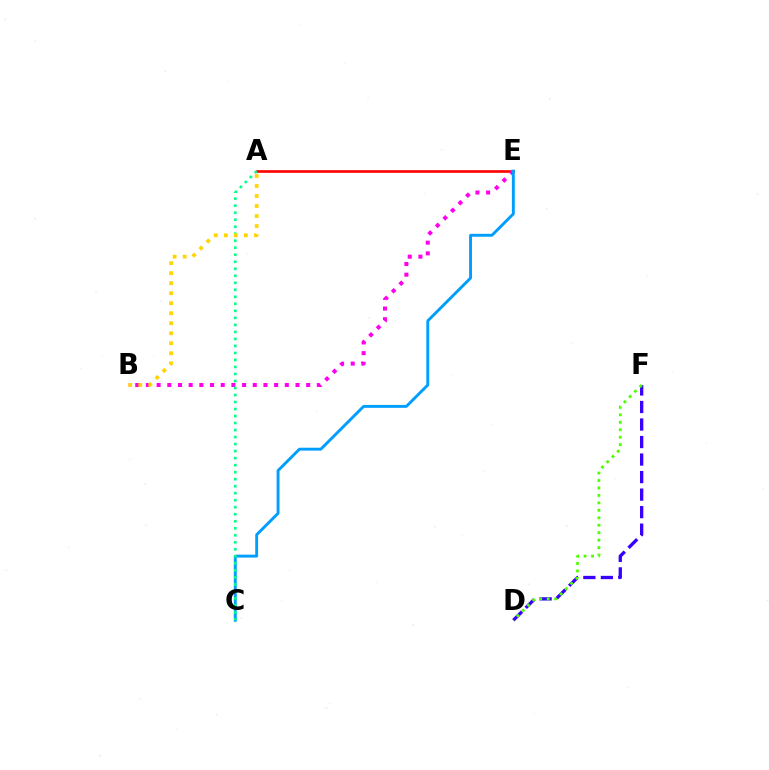{('D', 'F'): [{'color': '#3700ff', 'line_style': 'dashed', 'thickness': 2.38}, {'color': '#4fff00', 'line_style': 'dotted', 'thickness': 2.03}], ('A', 'E'): [{'color': '#ff0000', 'line_style': 'solid', 'thickness': 1.88}], ('B', 'E'): [{'color': '#ff00ed', 'line_style': 'dotted', 'thickness': 2.9}], ('C', 'E'): [{'color': '#009eff', 'line_style': 'solid', 'thickness': 2.09}], ('A', 'C'): [{'color': '#00ff86', 'line_style': 'dotted', 'thickness': 1.91}], ('A', 'B'): [{'color': '#ffd500', 'line_style': 'dotted', 'thickness': 2.72}]}